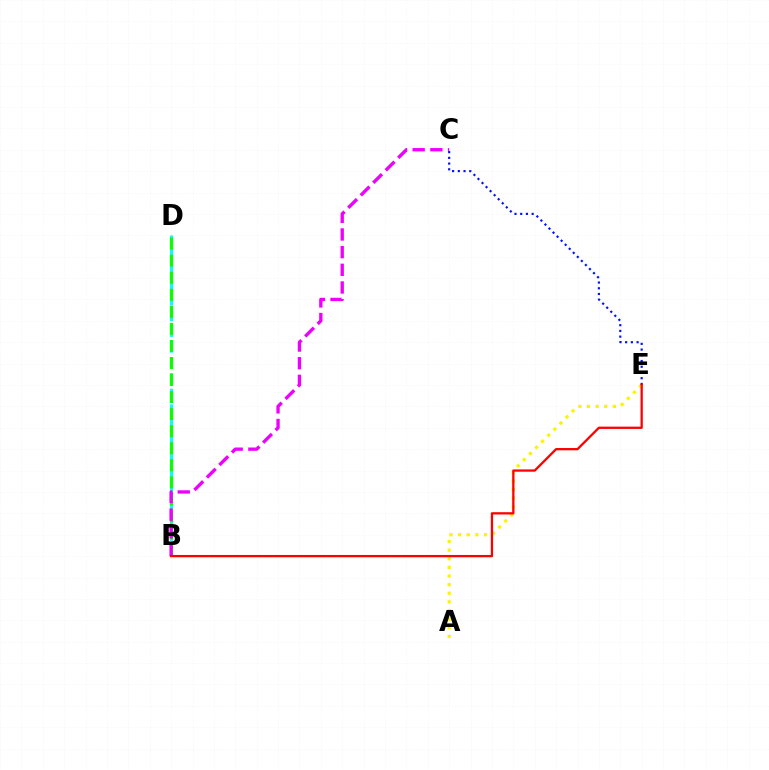{('B', 'D'): [{'color': '#00fff6', 'line_style': 'dashed', 'thickness': 2.13}, {'color': '#08ff00', 'line_style': 'dashed', 'thickness': 2.32}], ('A', 'E'): [{'color': '#fcf500', 'line_style': 'dotted', 'thickness': 2.34}], ('B', 'C'): [{'color': '#ee00ff', 'line_style': 'dashed', 'thickness': 2.4}], ('C', 'E'): [{'color': '#0010ff', 'line_style': 'dotted', 'thickness': 1.55}], ('B', 'E'): [{'color': '#ff0000', 'line_style': 'solid', 'thickness': 1.64}]}